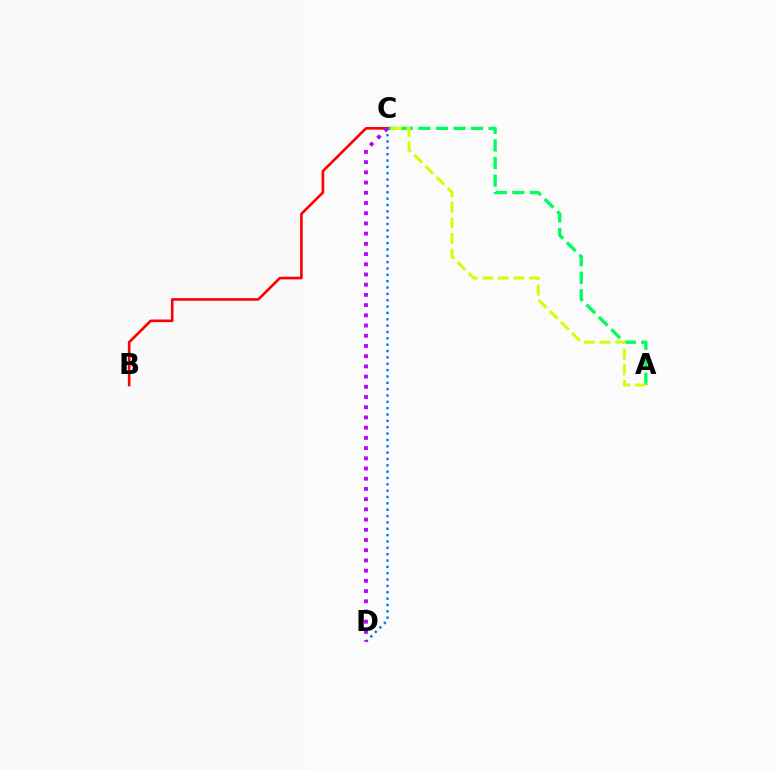{('A', 'C'): [{'color': '#00ff5c', 'line_style': 'dashed', 'thickness': 2.39}, {'color': '#d1ff00', 'line_style': 'dashed', 'thickness': 2.12}], ('B', 'C'): [{'color': '#ff0000', 'line_style': 'solid', 'thickness': 1.9}], ('C', 'D'): [{'color': '#0074ff', 'line_style': 'dotted', 'thickness': 1.72}, {'color': '#b900ff', 'line_style': 'dotted', 'thickness': 2.77}]}